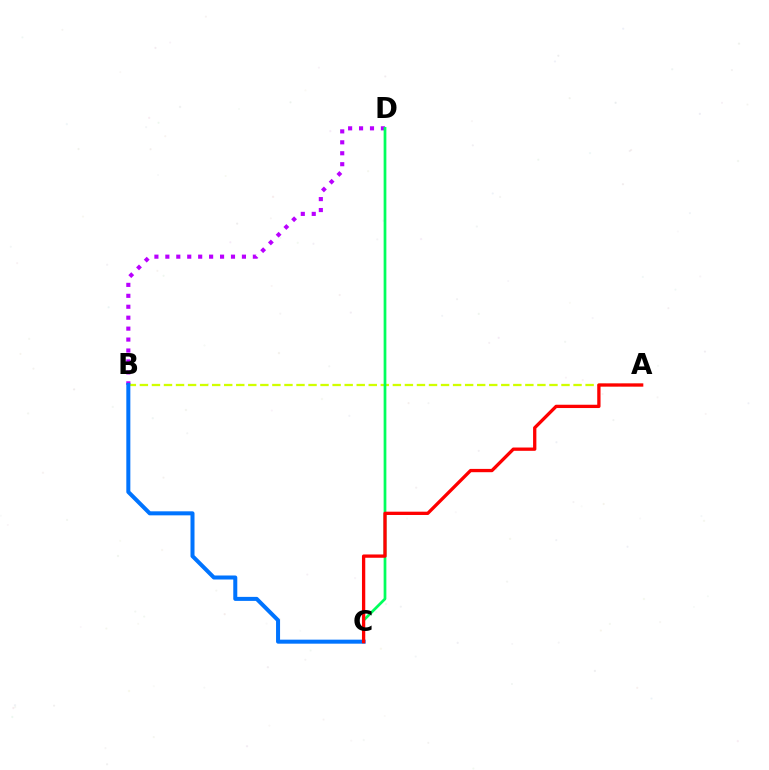{('B', 'D'): [{'color': '#b900ff', 'line_style': 'dotted', 'thickness': 2.97}], ('A', 'B'): [{'color': '#d1ff00', 'line_style': 'dashed', 'thickness': 1.64}], ('B', 'C'): [{'color': '#0074ff', 'line_style': 'solid', 'thickness': 2.89}], ('C', 'D'): [{'color': '#00ff5c', 'line_style': 'solid', 'thickness': 1.97}], ('A', 'C'): [{'color': '#ff0000', 'line_style': 'solid', 'thickness': 2.37}]}